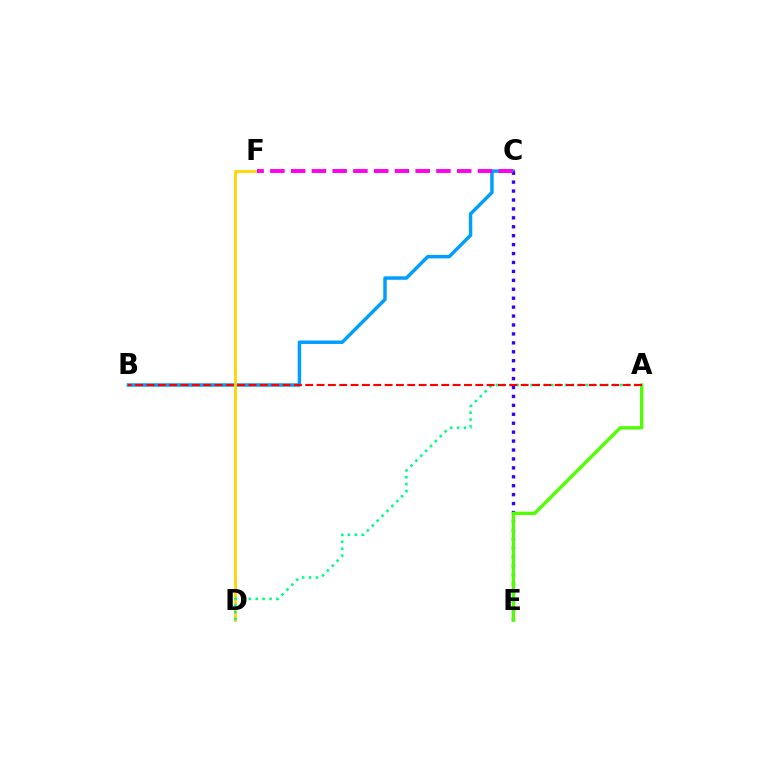{('B', 'C'): [{'color': '#009eff', 'line_style': 'solid', 'thickness': 2.49}], ('C', 'E'): [{'color': '#3700ff', 'line_style': 'dotted', 'thickness': 2.43}], ('D', 'F'): [{'color': '#ffd500', 'line_style': 'solid', 'thickness': 2.03}], ('A', 'D'): [{'color': '#00ff86', 'line_style': 'dotted', 'thickness': 1.88}], ('C', 'F'): [{'color': '#ff00ed', 'line_style': 'dashed', 'thickness': 2.82}], ('A', 'E'): [{'color': '#4fff00', 'line_style': 'solid', 'thickness': 2.4}], ('A', 'B'): [{'color': '#ff0000', 'line_style': 'dashed', 'thickness': 1.54}]}